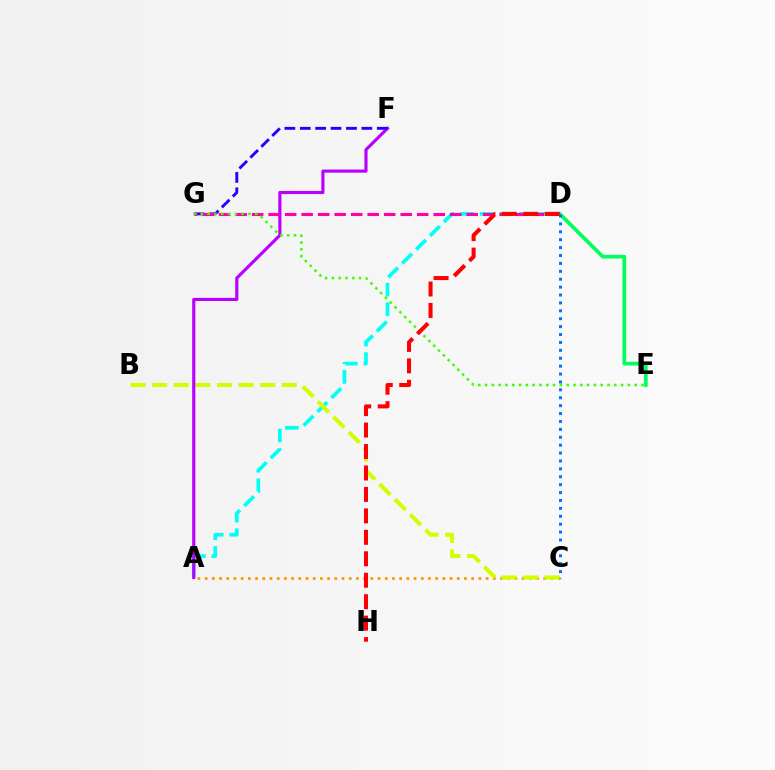{('A', 'C'): [{'color': '#ff9400', 'line_style': 'dotted', 'thickness': 1.96}], ('A', 'D'): [{'color': '#00fff6', 'line_style': 'dashed', 'thickness': 2.66}], ('B', 'C'): [{'color': '#d1ff00', 'line_style': 'dashed', 'thickness': 2.94}], ('A', 'F'): [{'color': '#b900ff', 'line_style': 'solid', 'thickness': 2.26}], ('F', 'G'): [{'color': '#2500ff', 'line_style': 'dashed', 'thickness': 2.09}], ('D', 'G'): [{'color': '#ff00ac', 'line_style': 'dashed', 'thickness': 2.24}], ('E', 'G'): [{'color': '#3dff00', 'line_style': 'dotted', 'thickness': 1.85}], ('D', 'E'): [{'color': '#00ff5c', 'line_style': 'solid', 'thickness': 2.67}], ('D', 'H'): [{'color': '#ff0000', 'line_style': 'dashed', 'thickness': 2.91}], ('C', 'D'): [{'color': '#0074ff', 'line_style': 'dotted', 'thickness': 2.15}]}